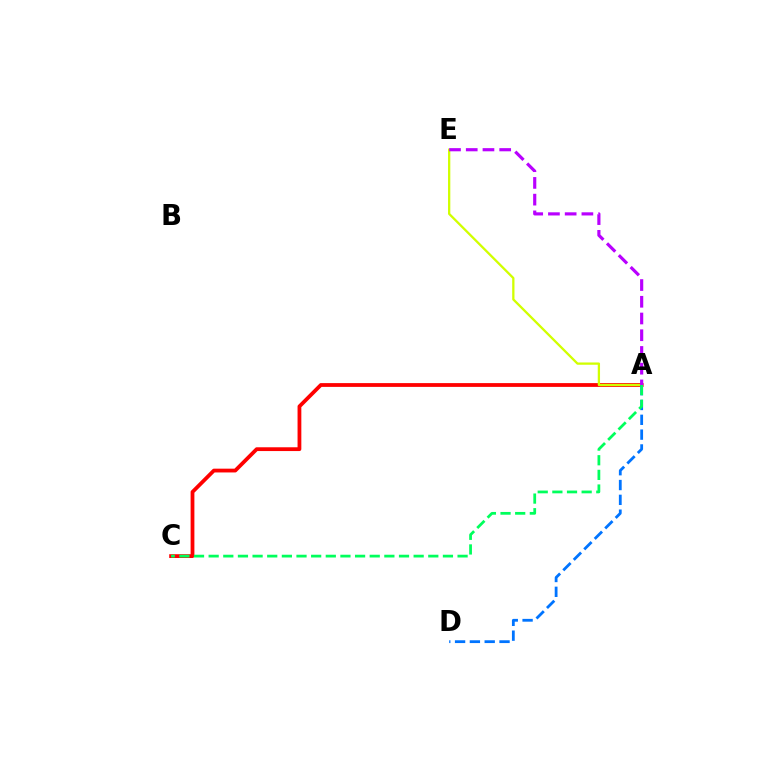{('A', 'C'): [{'color': '#ff0000', 'line_style': 'solid', 'thickness': 2.73}, {'color': '#00ff5c', 'line_style': 'dashed', 'thickness': 1.99}], ('A', 'E'): [{'color': '#d1ff00', 'line_style': 'solid', 'thickness': 1.65}, {'color': '#b900ff', 'line_style': 'dashed', 'thickness': 2.27}], ('A', 'D'): [{'color': '#0074ff', 'line_style': 'dashed', 'thickness': 2.01}]}